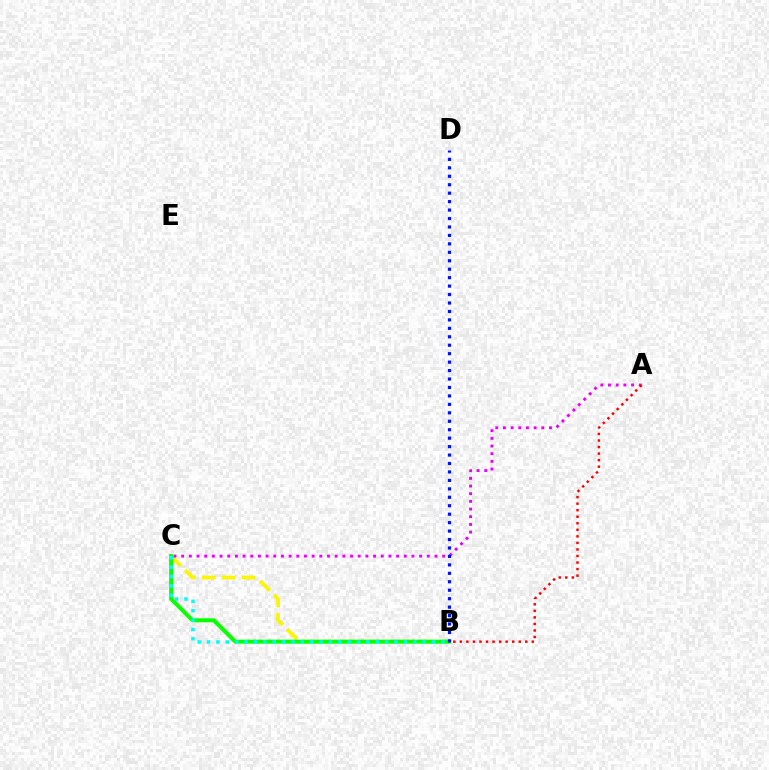{('B', 'C'): [{'color': '#fcf500', 'line_style': 'dashed', 'thickness': 2.69}, {'color': '#08ff00', 'line_style': 'solid', 'thickness': 2.88}, {'color': '#00fff6', 'line_style': 'dotted', 'thickness': 2.55}], ('A', 'C'): [{'color': '#ee00ff', 'line_style': 'dotted', 'thickness': 2.09}], ('B', 'D'): [{'color': '#0010ff', 'line_style': 'dotted', 'thickness': 2.3}], ('A', 'B'): [{'color': '#ff0000', 'line_style': 'dotted', 'thickness': 1.78}]}